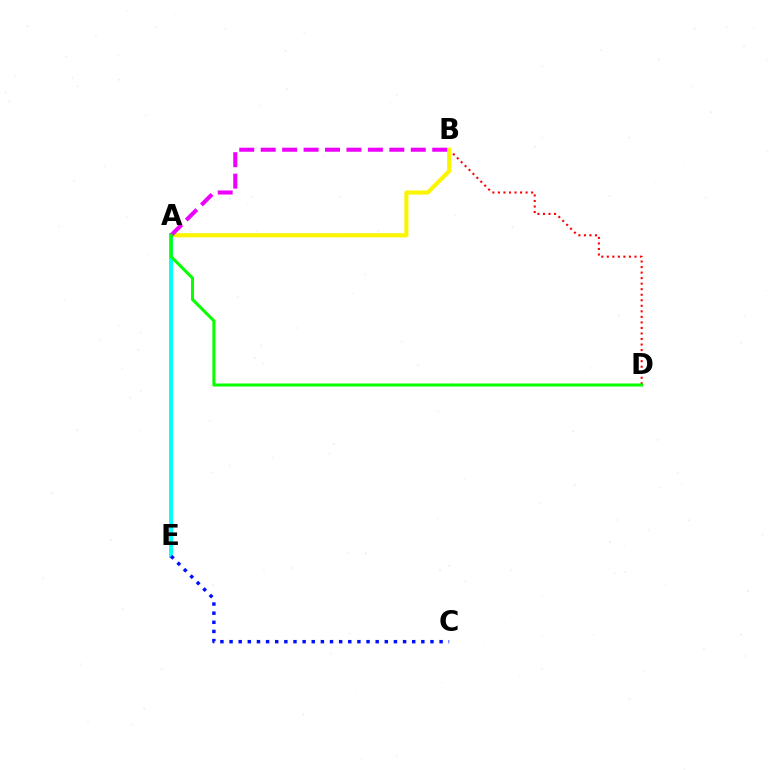{('B', 'D'): [{'color': '#ff0000', 'line_style': 'dotted', 'thickness': 1.5}], ('A', 'B'): [{'color': '#fcf500', 'line_style': 'solid', 'thickness': 2.98}, {'color': '#ee00ff', 'line_style': 'dashed', 'thickness': 2.91}], ('A', 'E'): [{'color': '#00fff6', 'line_style': 'solid', 'thickness': 2.83}], ('C', 'E'): [{'color': '#0010ff', 'line_style': 'dotted', 'thickness': 2.48}], ('A', 'D'): [{'color': '#08ff00', 'line_style': 'solid', 'thickness': 2.19}]}